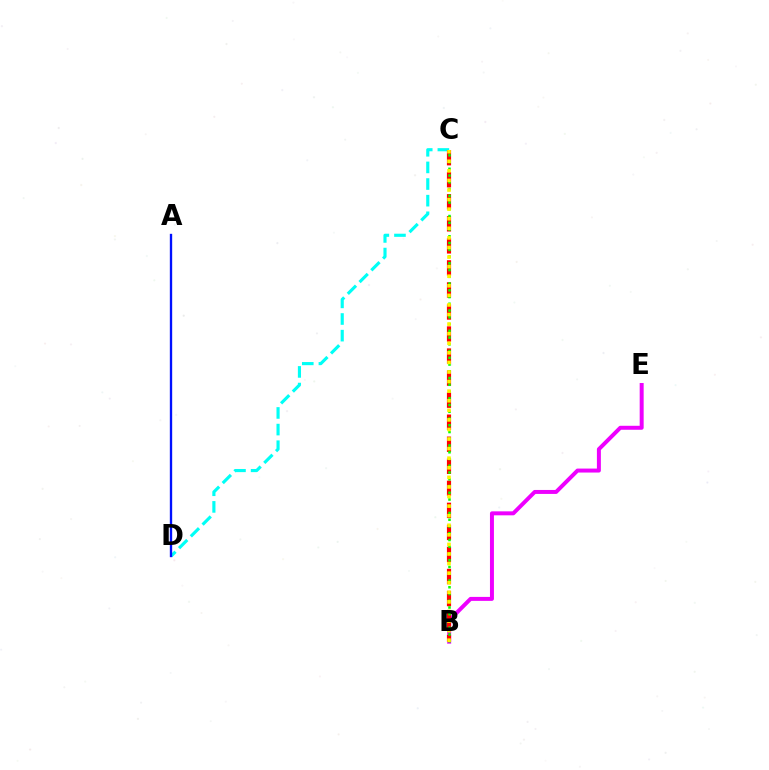{('B', 'E'): [{'color': '#ee00ff', 'line_style': 'solid', 'thickness': 2.86}], ('C', 'D'): [{'color': '#00fff6', 'line_style': 'dashed', 'thickness': 2.26}], ('B', 'C'): [{'color': '#ff0000', 'line_style': 'dashed', 'thickness': 2.99}, {'color': '#08ff00', 'line_style': 'dotted', 'thickness': 1.83}, {'color': '#fcf500', 'line_style': 'dotted', 'thickness': 2.6}], ('A', 'D'): [{'color': '#0010ff', 'line_style': 'solid', 'thickness': 1.69}]}